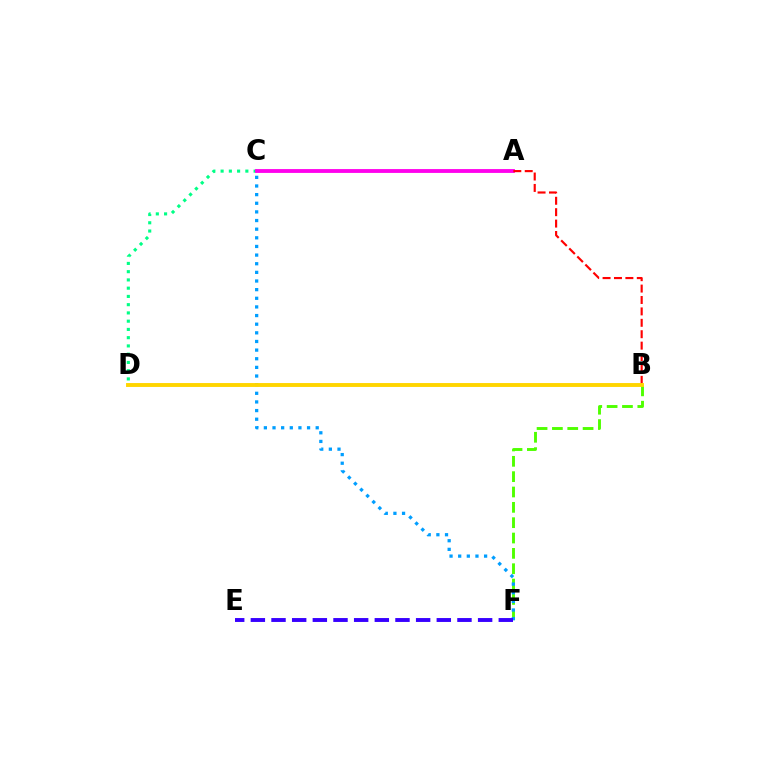{('C', 'D'): [{'color': '#00ff86', 'line_style': 'dotted', 'thickness': 2.24}], ('A', 'C'): [{'color': '#ff00ed', 'line_style': 'solid', 'thickness': 2.76}], ('A', 'B'): [{'color': '#ff0000', 'line_style': 'dashed', 'thickness': 1.55}], ('B', 'F'): [{'color': '#4fff00', 'line_style': 'dashed', 'thickness': 2.08}], ('C', 'F'): [{'color': '#009eff', 'line_style': 'dotted', 'thickness': 2.35}], ('E', 'F'): [{'color': '#3700ff', 'line_style': 'dashed', 'thickness': 2.81}], ('B', 'D'): [{'color': '#ffd500', 'line_style': 'solid', 'thickness': 2.81}]}